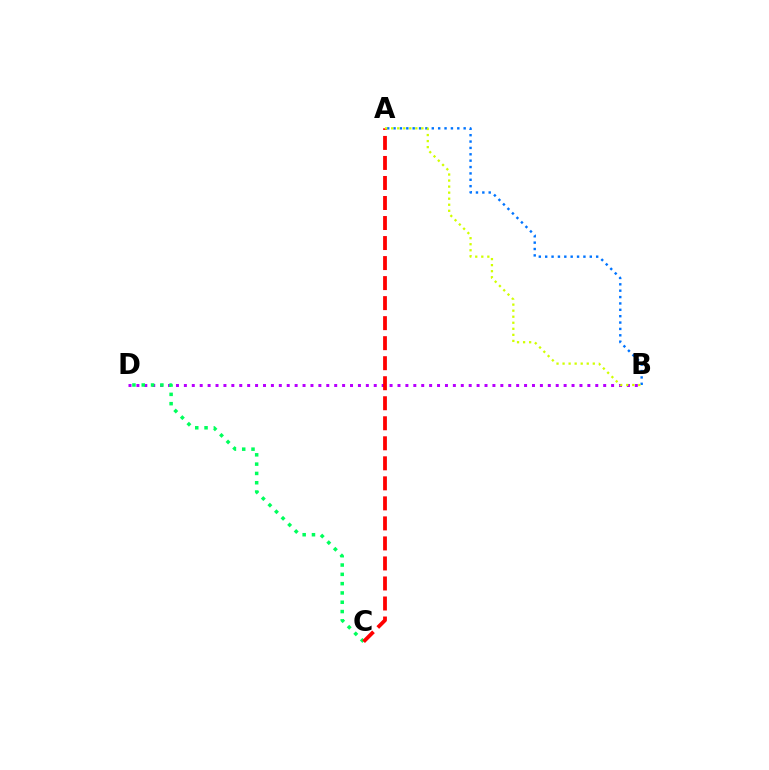{('B', 'D'): [{'color': '#b900ff', 'line_style': 'dotted', 'thickness': 2.15}], ('C', 'D'): [{'color': '#00ff5c', 'line_style': 'dotted', 'thickness': 2.53}], ('A', 'B'): [{'color': '#0074ff', 'line_style': 'dotted', 'thickness': 1.73}, {'color': '#d1ff00', 'line_style': 'dotted', 'thickness': 1.64}], ('A', 'C'): [{'color': '#ff0000', 'line_style': 'dashed', 'thickness': 2.72}]}